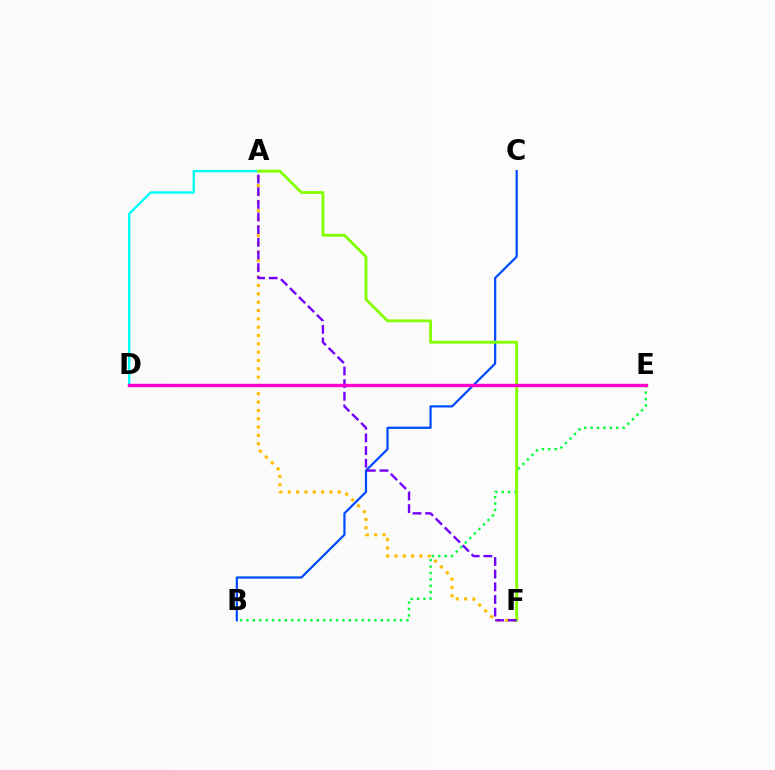{('A', 'D'): [{'color': '#00fff6', 'line_style': 'solid', 'thickness': 1.72}], ('A', 'F'): [{'color': '#ffbd00', 'line_style': 'dotted', 'thickness': 2.26}, {'color': '#84ff00', 'line_style': 'solid', 'thickness': 2.04}, {'color': '#7200ff', 'line_style': 'dashed', 'thickness': 1.72}], ('B', 'C'): [{'color': '#004bff', 'line_style': 'solid', 'thickness': 1.6}], ('D', 'E'): [{'color': '#ff0000', 'line_style': 'dotted', 'thickness': 2.05}, {'color': '#ff00cf', 'line_style': 'solid', 'thickness': 2.43}], ('B', 'E'): [{'color': '#00ff39', 'line_style': 'dotted', 'thickness': 1.74}]}